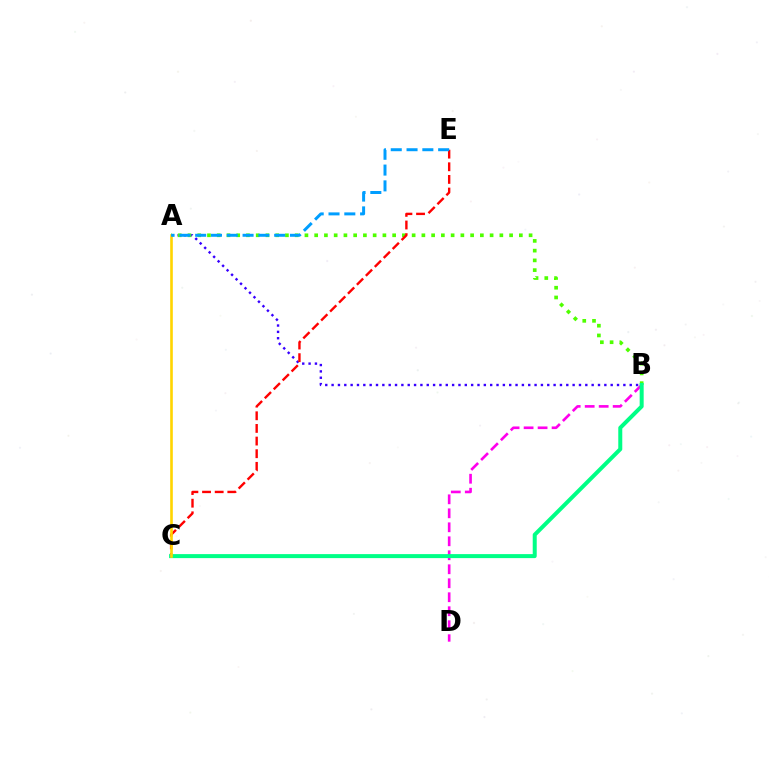{('A', 'B'): [{'color': '#3700ff', 'line_style': 'dotted', 'thickness': 1.72}, {'color': '#4fff00', 'line_style': 'dotted', 'thickness': 2.65}], ('B', 'D'): [{'color': '#ff00ed', 'line_style': 'dashed', 'thickness': 1.9}], ('C', 'E'): [{'color': '#ff0000', 'line_style': 'dashed', 'thickness': 1.72}], ('B', 'C'): [{'color': '#00ff86', 'line_style': 'solid', 'thickness': 2.88}], ('A', 'C'): [{'color': '#ffd500', 'line_style': 'solid', 'thickness': 1.89}], ('A', 'E'): [{'color': '#009eff', 'line_style': 'dashed', 'thickness': 2.15}]}